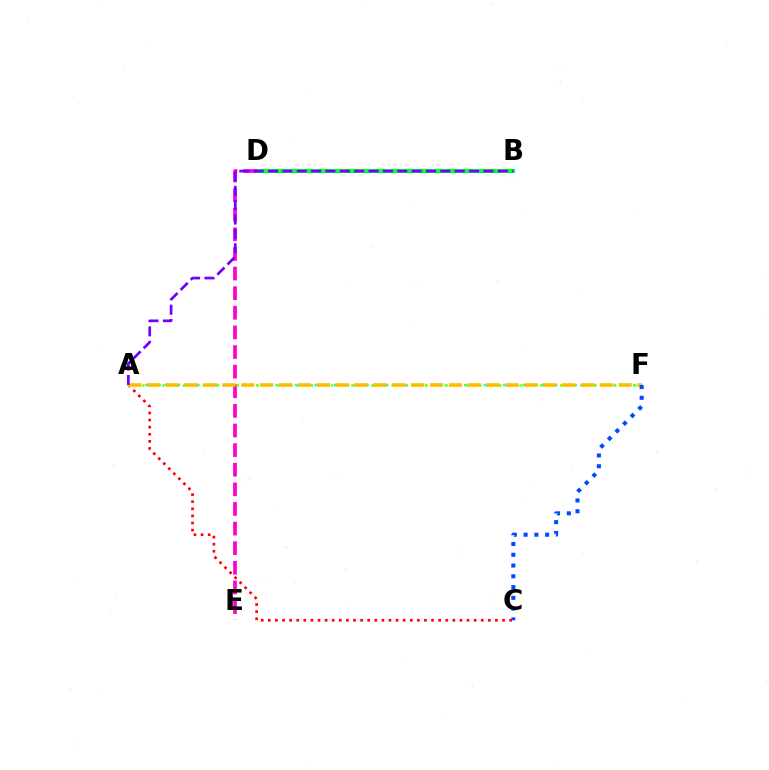{('A', 'F'): [{'color': '#00fff6', 'line_style': 'dotted', 'thickness': 1.77}, {'color': '#84ff00', 'line_style': 'dotted', 'thickness': 1.83}, {'color': '#ffbd00', 'line_style': 'dashed', 'thickness': 2.56}], ('A', 'C'): [{'color': '#ff0000', 'line_style': 'dotted', 'thickness': 1.93}], ('B', 'D'): [{'color': '#00ff39', 'line_style': 'solid', 'thickness': 2.96}], ('D', 'E'): [{'color': '#ff00cf', 'line_style': 'dashed', 'thickness': 2.66}], ('C', 'F'): [{'color': '#004bff', 'line_style': 'dotted', 'thickness': 2.93}], ('A', 'B'): [{'color': '#7200ff', 'line_style': 'dashed', 'thickness': 1.95}]}